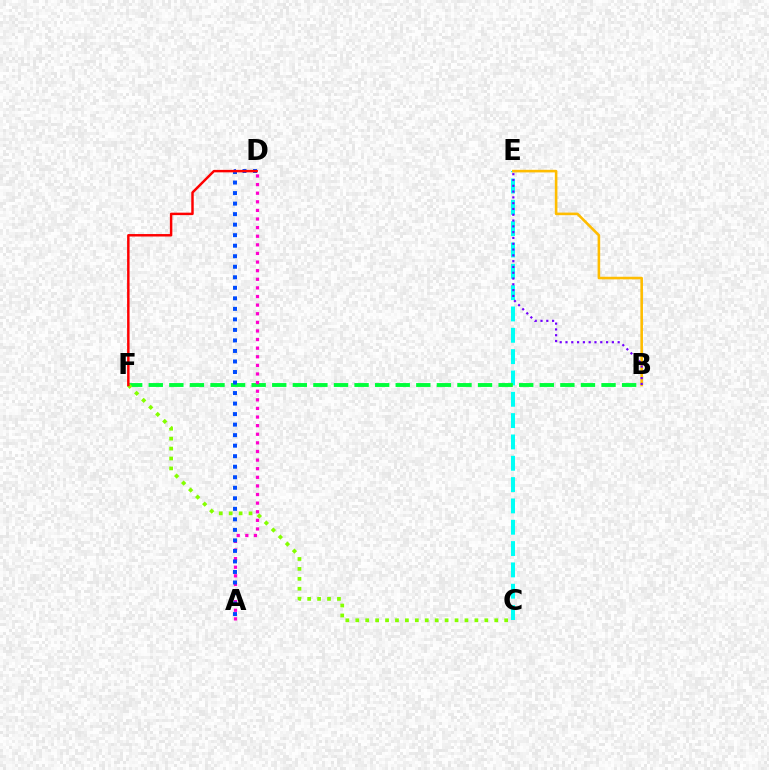{('C', 'E'): [{'color': '#00fff6', 'line_style': 'dashed', 'thickness': 2.9}], ('B', 'E'): [{'color': '#ffbd00', 'line_style': 'solid', 'thickness': 1.87}, {'color': '#7200ff', 'line_style': 'dotted', 'thickness': 1.57}], ('B', 'F'): [{'color': '#00ff39', 'line_style': 'dashed', 'thickness': 2.8}], ('C', 'F'): [{'color': '#84ff00', 'line_style': 'dotted', 'thickness': 2.7}], ('A', 'D'): [{'color': '#ff00cf', 'line_style': 'dotted', 'thickness': 2.34}, {'color': '#004bff', 'line_style': 'dotted', 'thickness': 2.86}], ('D', 'F'): [{'color': '#ff0000', 'line_style': 'solid', 'thickness': 1.77}]}